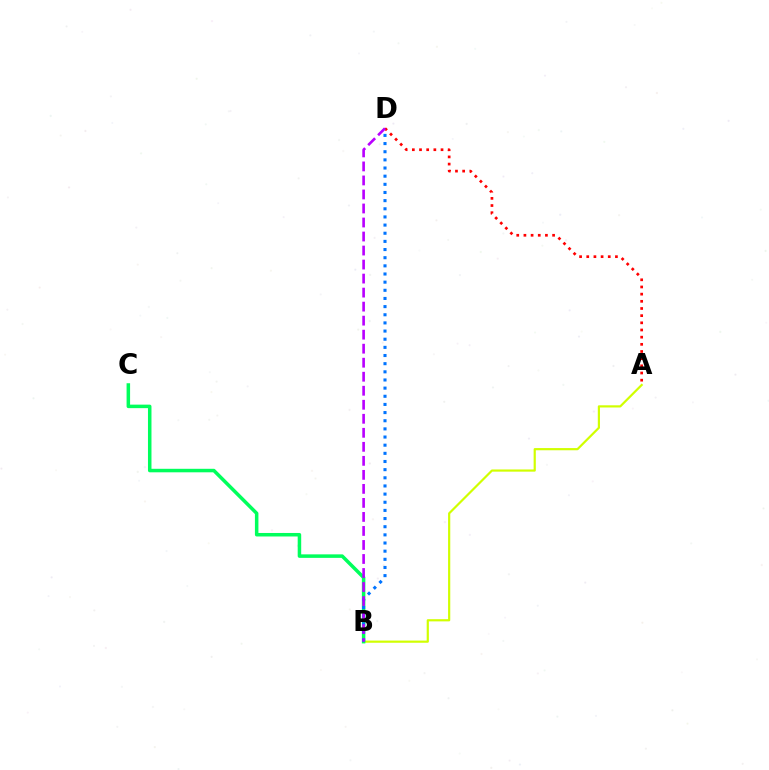{('A', 'B'): [{'color': '#d1ff00', 'line_style': 'solid', 'thickness': 1.58}], ('B', 'C'): [{'color': '#00ff5c', 'line_style': 'solid', 'thickness': 2.53}], ('B', 'D'): [{'color': '#0074ff', 'line_style': 'dotted', 'thickness': 2.21}, {'color': '#b900ff', 'line_style': 'dashed', 'thickness': 1.9}], ('A', 'D'): [{'color': '#ff0000', 'line_style': 'dotted', 'thickness': 1.95}]}